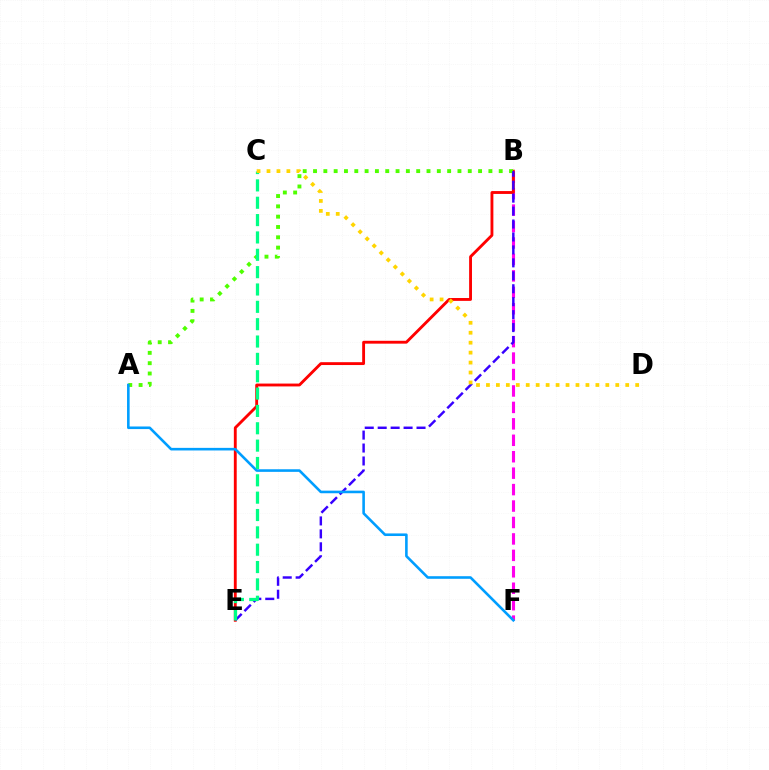{('B', 'F'): [{'color': '#ff00ed', 'line_style': 'dashed', 'thickness': 2.23}], ('B', 'E'): [{'color': '#ff0000', 'line_style': 'solid', 'thickness': 2.06}, {'color': '#3700ff', 'line_style': 'dashed', 'thickness': 1.76}], ('A', 'B'): [{'color': '#4fff00', 'line_style': 'dotted', 'thickness': 2.8}], ('A', 'F'): [{'color': '#009eff', 'line_style': 'solid', 'thickness': 1.87}], ('C', 'E'): [{'color': '#00ff86', 'line_style': 'dashed', 'thickness': 2.36}], ('C', 'D'): [{'color': '#ffd500', 'line_style': 'dotted', 'thickness': 2.7}]}